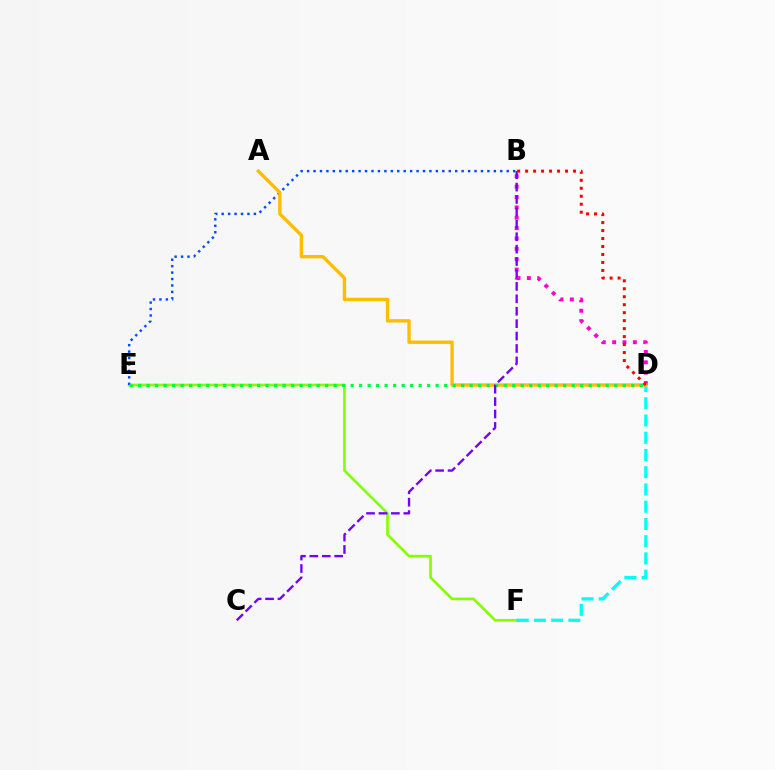{('E', 'F'): [{'color': '#84ff00', 'line_style': 'solid', 'thickness': 1.91}], ('B', 'E'): [{'color': '#004bff', 'line_style': 'dotted', 'thickness': 1.75}], ('D', 'F'): [{'color': '#00fff6', 'line_style': 'dashed', 'thickness': 2.34}], ('B', 'D'): [{'color': '#ff00cf', 'line_style': 'dotted', 'thickness': 2.81}, {'color': '#ff0000', 'line_style': 'dotted', 'thickness': 2.17}], ('A', 'D'): [{'color': '#ffbd00', 'line_style': 'solid', 'thickness': 2.43}], ('D', 'E'): [{'color': '#00ff39', 'line_style': 'dotted', 'thickness': 2.31}], ('B', 'C'): [{'color': '#7200ff', 'line_style': 'dashed', 'thickness': 1.69}]}